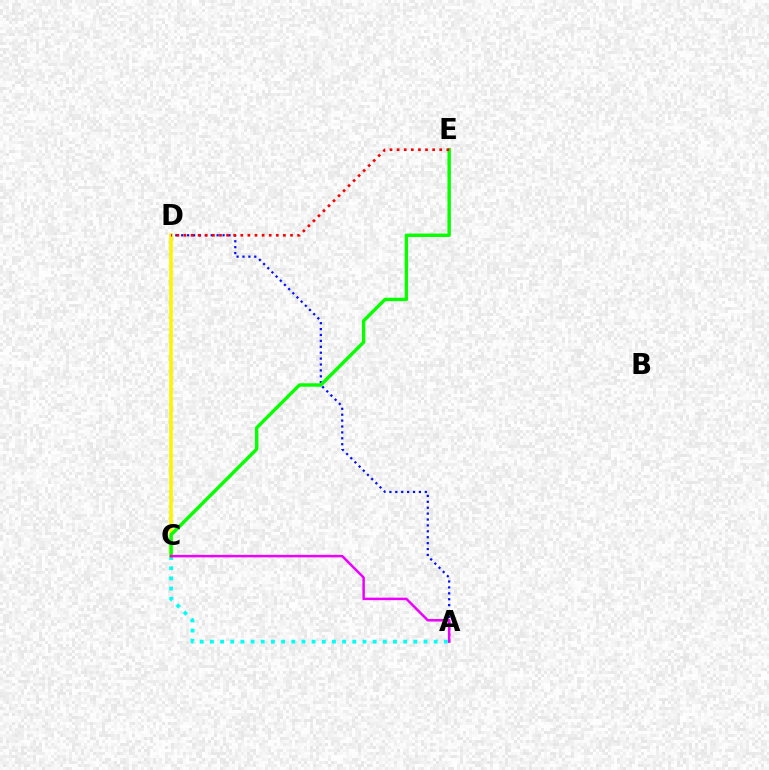{('A', 'C'): [{'color': '#00fff6', 'line_style': 'dotted', 'thickness': 2.76}, {'color': '#ee00ff', 'line_style': 'solid', 'thickness': 1.8}], ('A', 'D'): [{'color': '#0010ff', 'line_style': 'dotted', 'thickness': 1.6}], ('C', 'D'): [{'color': '#fcf500', 'line_style': 'solid', 'thickness': 2.55}], ('C', 'E'): [{'color': '#08ff00', 'line_style': 'solid', 'thickness': 2.46}], ('D', 'E'): [{'color': '#ff0000', 'line_style': 'dotted', 'thickness': 1.93}]}